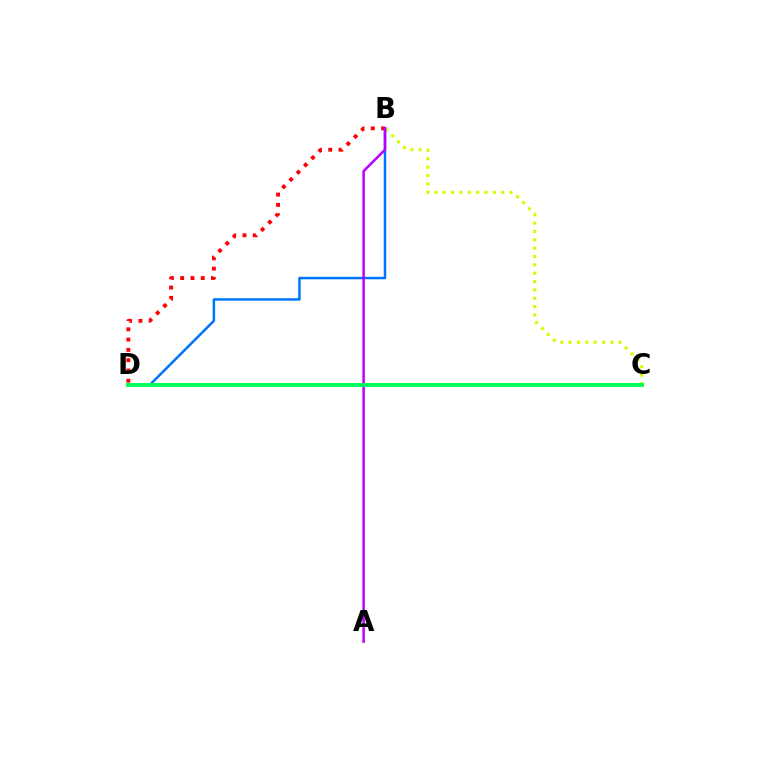{('B', 'C'): [{'color': '#d1ff00', 'line_style': 'dotted', 'thickness': 2.27}], ('B', 'D'): [{'color': '#ff0000', 'line_style': 'dotted', 'thickness': 2.79}, {'color': '#0074ff', 'line_style': 'solid', 'thickness': 1.79}], ('A', 'B'): [{'color': '#b900ff', 'line_style': 'solid', 'thickness': 1.8}], ('C', 'D'): [{'color': '#00ff5c', 'line_style': 'solid', 'thickness': 2.84}]}